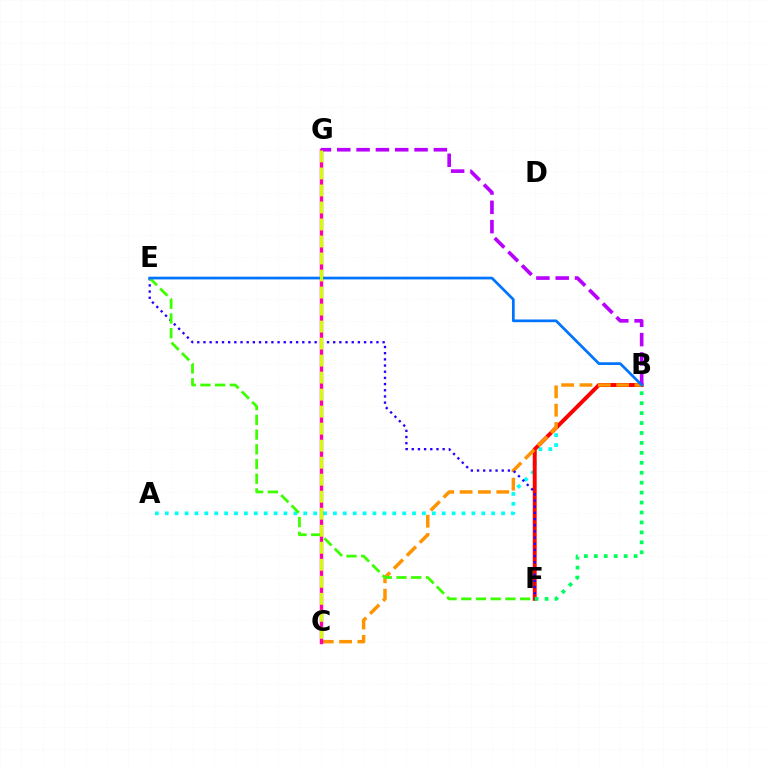{('A', 'B'): [{'color': '#00fff6', 'line_style': 'dotted', 'thickness': 2.69}], ('B', 'F'): [{'color': '#ff0000', 'line_style': 'solid', 'thickness': 2.82}, {'color': '#00ff5c', 'line_style': 'dotted', 'thickness': 2.7}], ('B', 'C'): [{'color': '#ff9400', 'line_style': 'dashed', 'thickness': 2.49}], ('E', 'F'): [{'color': '#2500ff', 'line_style': 'dotted', 'thickness': 1.68}, {'color': '#3dff00', 'line_style': 'dashed', 'thickness': 2.0}], ('C', 'G'): [{'color': '#ff00ac', 'line_style': 'solid', 'thickness': 2.45}, {'color': '#d1ff00', 'line_style': 'dashed', 'thickness': 2.31}], ('B', 'G'): [{'color': '#b900ff', 'line_style': 'dashed', 'thickness': 2.63}], ('B', 'E'): [{'color': '#0074ff', 'line_style': 'solid', 'thickness': 1.95}]}